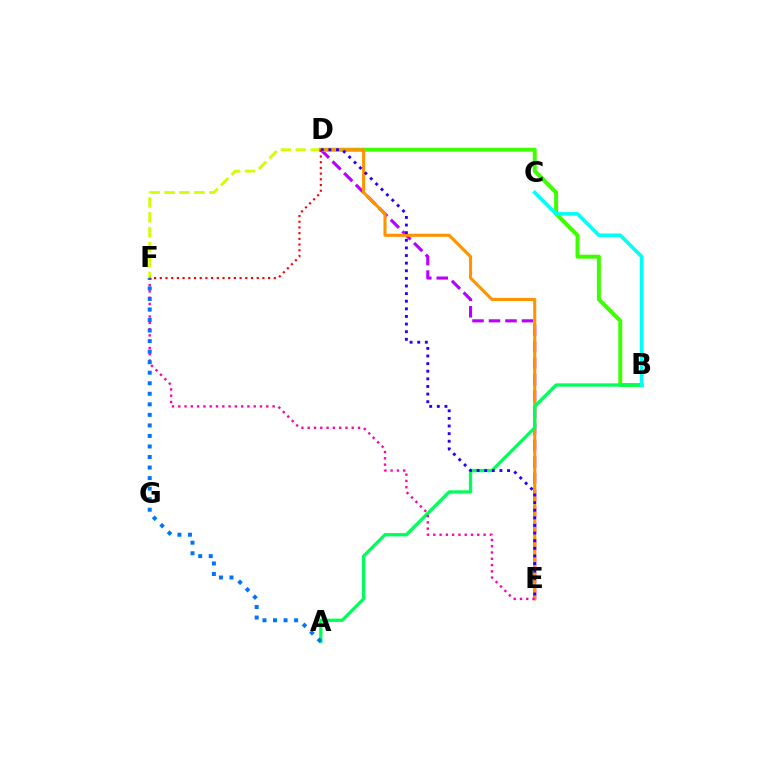{('D', 'F'): [{'color': '#d1ff00', 'line_style': 'dashed', 'thickness': 2.02}, {'color': '#ff0000', 'line_style': 'dotted', 'thickness': 1.55}], ('D', 'E'): [{'color': '#b900ff', 'line_style': 'dashed', 'thickness': 2.24}, {'color': '#ff9400', 'line_style': 'solid', 'thickness': 2.23}, {'color': '#2500ff', 'line_style': 'dotted', 'thickness': 2.07}], ('B', 'D'): [{'color': '#3dff00', 'line_style': 'solid', 'thickness': 2.86}], ('A', 'B'): [{'color': '#00ff5c', 'line_style': 'solid', 'thickness': 2.37}], ('B', 'C'): [{'color': '#00fff6', 'line_style': 'solid', 'thickness': 2.59}], ('E', 'F'): [{'color': '#ff00ac', 'line_style': 'dotted', 'thickness': 1.71}], ('A', 'F'): [{'color': '#0074ff', 'line_style': 'dotted', 'thickness': 2.86}]}